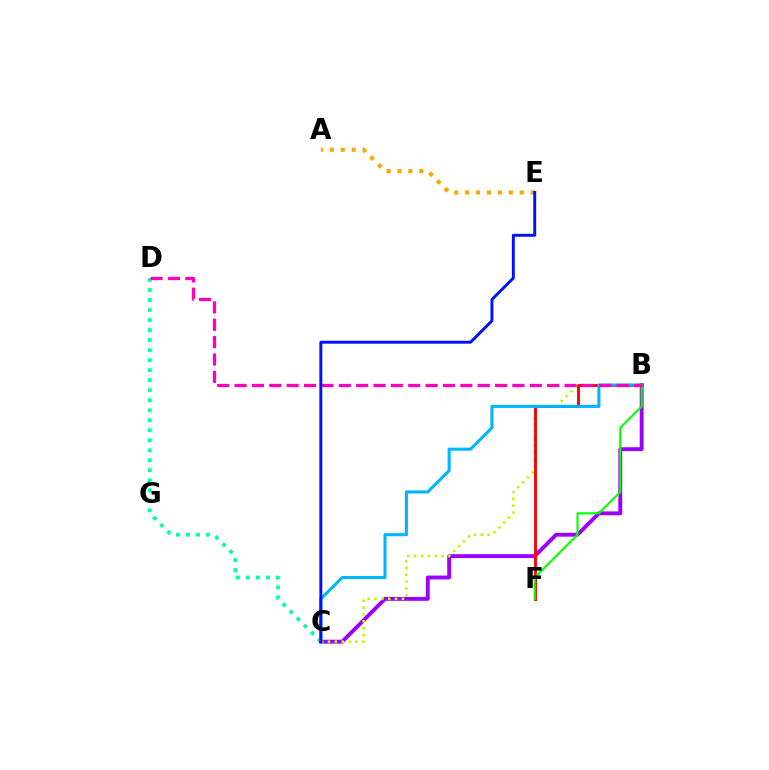{('A', 'E'): [{'color': '#ffa500', 'line_style': 'dotted', 'thickness': 2.97}], ('C', 'D'): [{'color': '#00ff9d', 'line_style': 'dotted', 'thickness': 2.72}], ('B', 'C'): [{'color': '#9b00ff', 'line_style': 'solid', 'thickness': 2.8}, {'color': '#b3ff00', 'line_style': 'dotted', 'thickness': 1.87}, {'color': '#00b5ff', 'line_style': 'solid', 'thickness': 2.21}], ('B', 'F'): [{'color': '#ff0000', 'line_style': 'solid', 'thickness': 2.06}, {'color': '#08ff00', 'line_style': 'solid', 'thickness': 1.52}], ('B', 'D'): [{'color': '#ff00bd', 'line_style': 'dashed', 'thickness': 2.36}], ('C', 'E'): [{'color': '#0010ff', 'line_style': 'solid', 'thickness': 2.11}]}